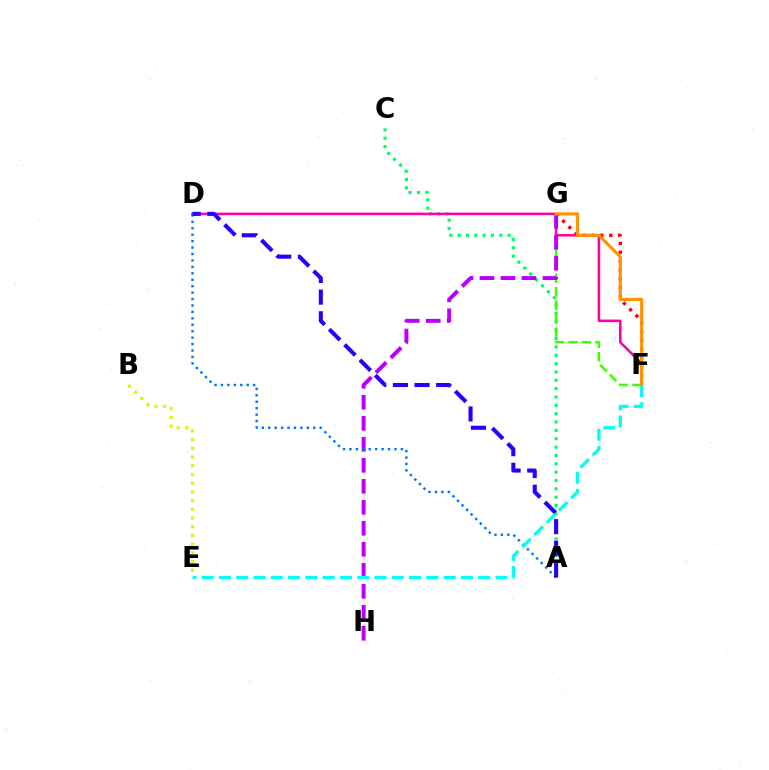{('A', 'C'): [{'color': '#00ff5c', 'line_style': 'dotted', 'thickness': 2.27}], ('F', 'G'): [{'color': '#3dff00', 'line_style': 'dashed', 'thickness': 1.83}, {'color': '#ff0000', 'line_style': 'dotted', 'thickness': 2.4}, {'color': '#ff9400', 'line_style': 'solid', 'thickness': 2.28}], ('D', 'F'): [{'color': '#ff00ac', 'line_style': 'solid', 'thickness': 1.84}], ('G', 'H'): [{'color': '#b900ff', 'line_style': 'dashed', 'thickness': 2.85}], ('B', 'E'): [{'color': '#d1ff00', 'line_style': 'dotted', 'thickness': 2.37}], ('A', 'D'): [{'color': '#0074ff', 'line_style': 'dotted', 'thickness': 1.75}, {'color': '#2500ff', 'line_style': 'dashed', 'thickness': 2.94}], ('E', 'F'): [{'color': '#00fff6', 'line_style': 'dashed', 'thickness': 2.35}]}